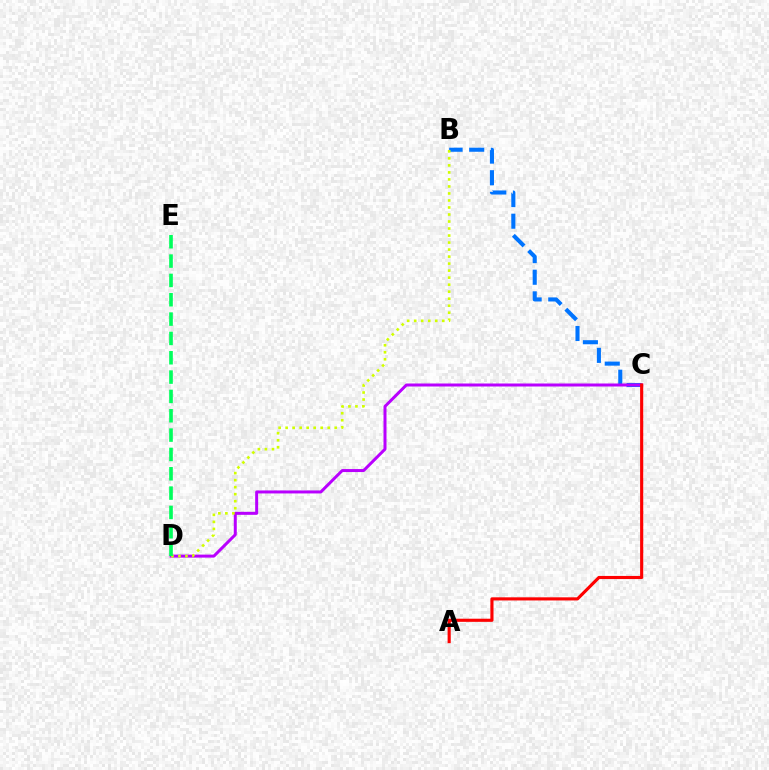{('B', 'C'): [{'color': '#0074ff', 'line_style': 'dashed', 'thickness': 2.94}], ('C', 'D'): [{'color': '#b900ff', 'line_style': 'solid', 'thickness': 2.16}], ('B', 'D'): [{'color': '#d1ff00', 'line_style': 'dotted', 'thickness': 1.91}], ('D', 'E'): [{'color': '#00ff5c', 'line_style': 'dashed', 'thickness': 2.63}], ('A', 'C'): [{'color': '#ff0000', 'line_style': 'solid', 'thickness': 2.25}]}